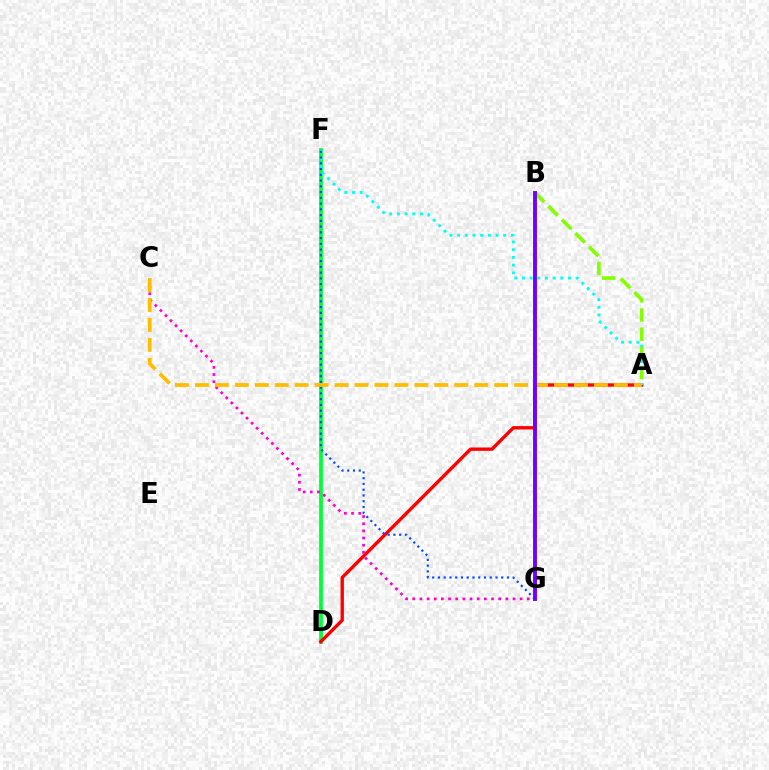{('D', 'F'): [{'color': '#00ff39', 'line_style': 'solid', 'thickness': 2.71}], ('A', 'D'): [{'color': '#ff0000', 'line_style': 'solid', 'thickness': 2.42}], ('C', 'G'): [{'color': '#ff00cf', 'line_style': 'dotted', 'thickness': 1.95}], ('A', 'F'): [{'color': '#00fff6', 'line_style': 'dotted', 'thickness': 2.09}], ('F', 'G'): [{'color': '#004bff', 'line_style': 'dotted', 'thickness': 1.56}], ('A', 'B'): [{'color': '#84ff00', 'line_style': 'dashed', 'thickness': 2.61}], ('A', 'C'): [{'color': '#ffbd00', 'line_style': 'dashed', 'thickness': 2.71}], ('B', 'G'): [{'color': '#7200ff', 'line_style': 'solid', 'thickness': 2.81}]}